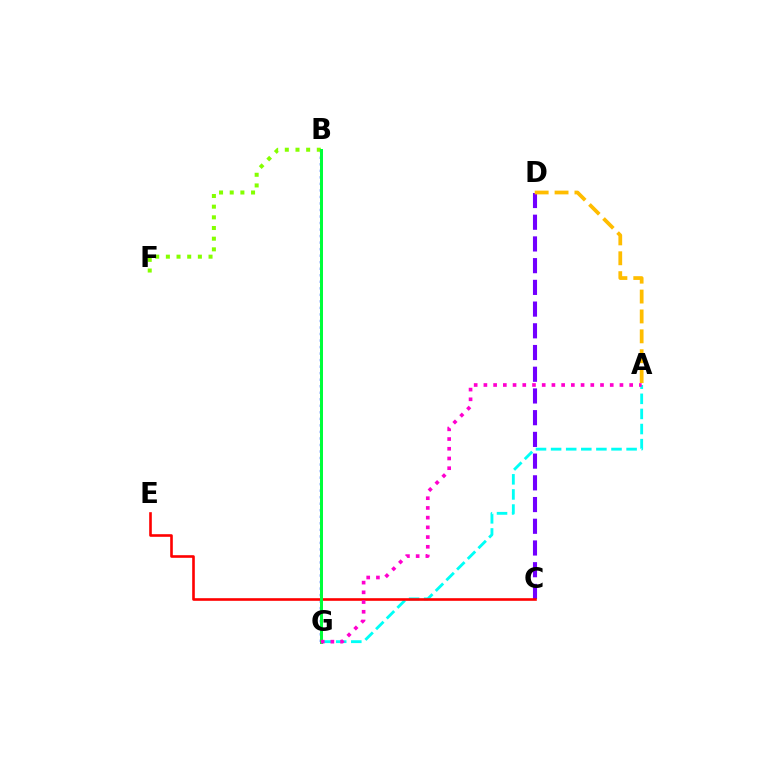{('B', 'G'): [{'color': '#004bff', 'line_style': 'dotted', 'thickness': 1.77}, {'color': '#00ff39', 'line_style': 'solid', 'thickness': 2.16}], ('A', 'G'): [{'color': '#00fff6', 'line_style': 'dashed', 'thickness': 2.05}, {'color': '#ff00cf', 'line_style': 'dotted', 'thickness': 2.64}], ('C', 'D'): [{'color': '#7200ff', 'line_style': 'dashed', 'thickness': 2.95}], ('C', 'E'): [{'color': '#ff0000', 'line_style': 'solid', 'thickness': 1.88}], ('A', 'D'): [{'color': '#ffbd00', 'line_style': 'dashed', 'thickness': 2.7}], ('B', 'F'): [{'color': '#84ff00', 'line_style': 'dotted', 'thickness': 2.9}]}